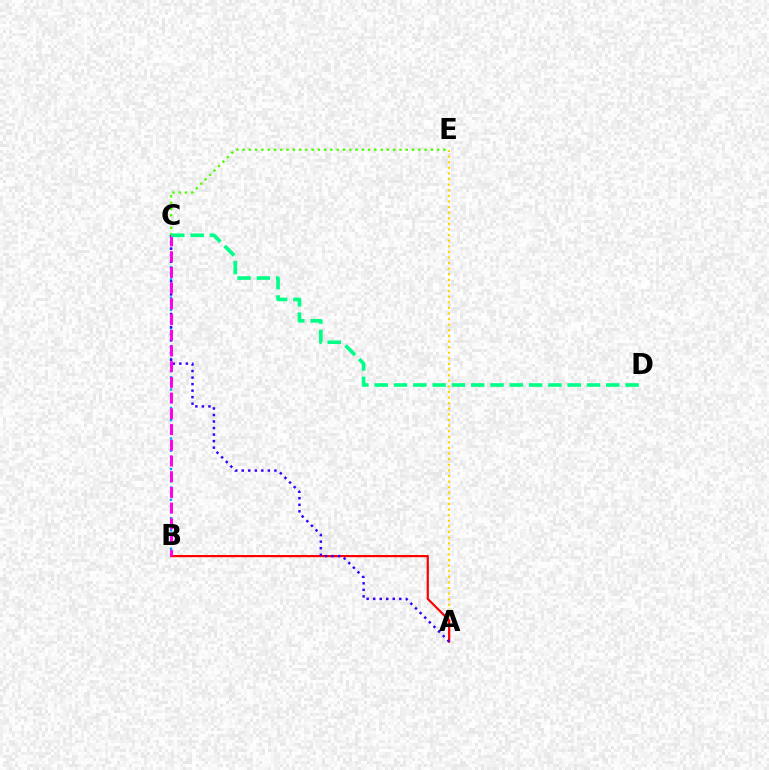{('B', 'C'): [{'color': '#009eff', 'line_style': 'dotted', 'thickness': 1.66}, {'color': '#ff00ed', 'line_style': 'dashed', 'thickness': 2.13}], ('C', 'E'): [{'color': '#4fff00', 'line_style': 'dotted', 'thickness': 1.71}], ('A', 'E'): [{'color': '#ffd500', 'line_style': 'dotted', 'thickness': 1.52}], ('A', 'B'): [{'color': '#ff0000', 'line_style': 'solid', 'thickness': 1.58}], ('A', 'C'): [{'color': '#3700ff', 'line_style': 'dotted', 'thickness': 1.78}], ('C', 'D'): [{'color': '#00ff86', 'line_style': 'dashed', 'thickness': 2.62}]}